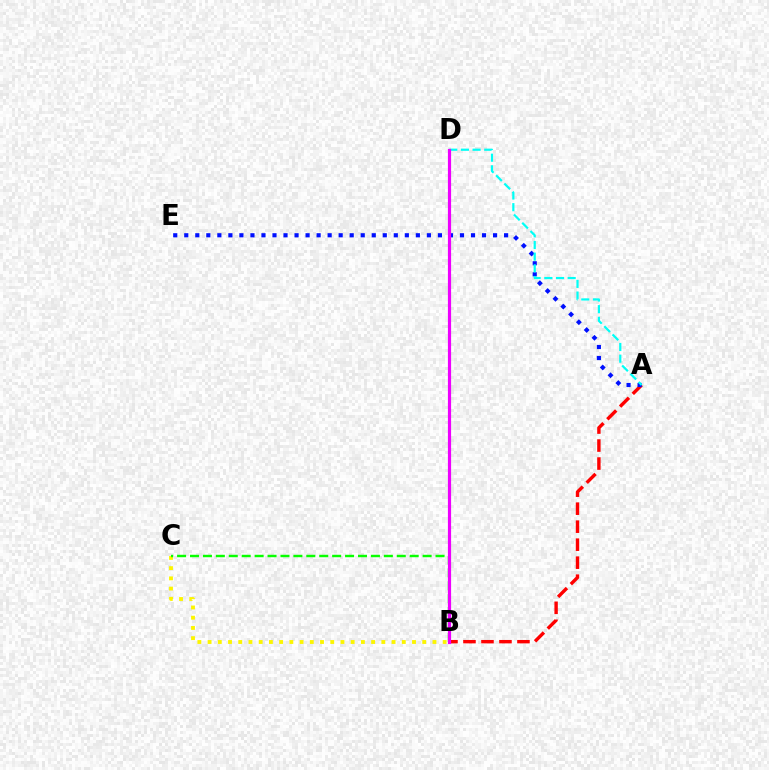{('A', 'B'): [{'color': '#ff0000', 'line_style': 'dashed', 'thickness': 2.44}], ('A', 'E'): [{'color': '#0010ff', 'line_style': 'dotted', 'thickness': 3.0}], ('B', 'C'): [{'color': '#fcf500', 'line_style': 'dotted', 'thickness': 2.78}, {'color': '#08ff00', 'line_style': 'dashed', 'thickness': 1.76}], ('A', 'D'): [{'color': '#00fff6', 'line_style': 'dashed', 'thickness': 1.59}], ('B', 'D'): [{'color': '#ee00ff', 'line_style': 'solid', 'thickness': 2.29}]}